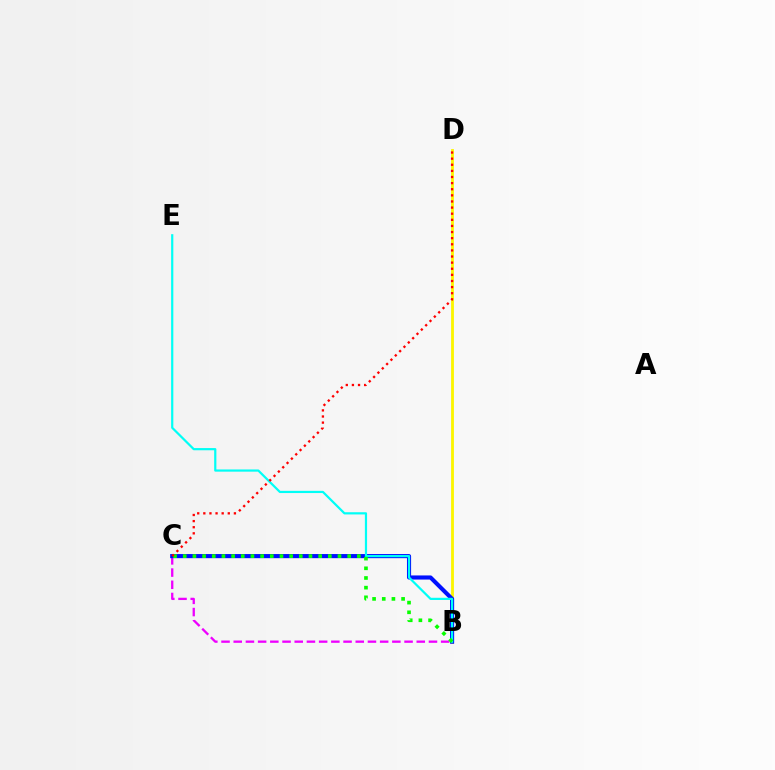{('B', 'D'): [{'color': '#fcf500', 'line_style': 'solid', 'thickness': 2.03}], ('B', 'C'): [{'color': '#ee00ff', 'line_style': 'dashed', 'thickness': 1.66}, {'color': '#0010ff', 'line_style': 'solid', 'thickness': 2.96}, {'color': '#08ff00', 'line_style': 'dotted', 'thickness': 2.63}], ('B', 'E'): [{'color': '#00fff6', 'line_style': 'solid', 'thickness': 1.59}], ('C', 'D'): [{'color': '#ff0000', 'line_style': 'dotted', 'thickness': 1.66}]}